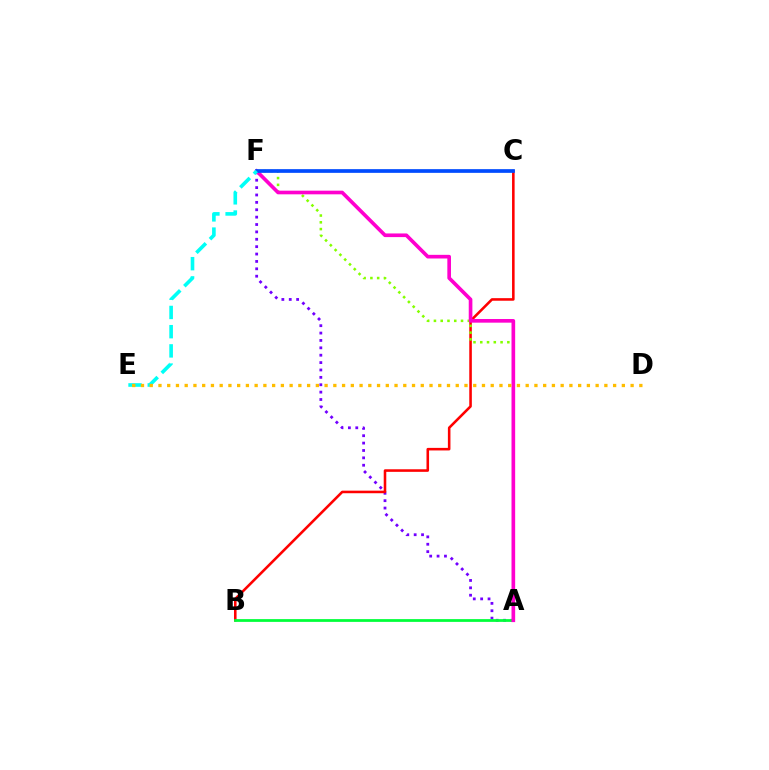{('A', 'F'): [{'color': '#7200ff', 'line_style': 'dotted', 'thickness': 2.01}, {'color': '#84ff00', 'line_style': 'dotted', 'thickness': 1.84}, {'color': '#ff00cf', 'line_style': 'solid', 'thickness': 2.63}], ('B', 'C'): [{'color': '#ff0000', 'line_style': 'solid', 'thickness': 1.85}], ('A', 'B'): [{'color': '#00ff39', 'line_style': 'solid', 'thickness': 1.98}], ('C', 'F'): [{'color': '#004bff', 'line_style': 'solid', 'thickness': 2.67}], ('E', 'F'): [{'color': '#00fff6', 'line_style': 'dashed', 'thickness': 2.61}], ('D', 'E'): [{'color': '#ffbd00', 'line_style': 'dotted', 'thickness': 2.38}]}